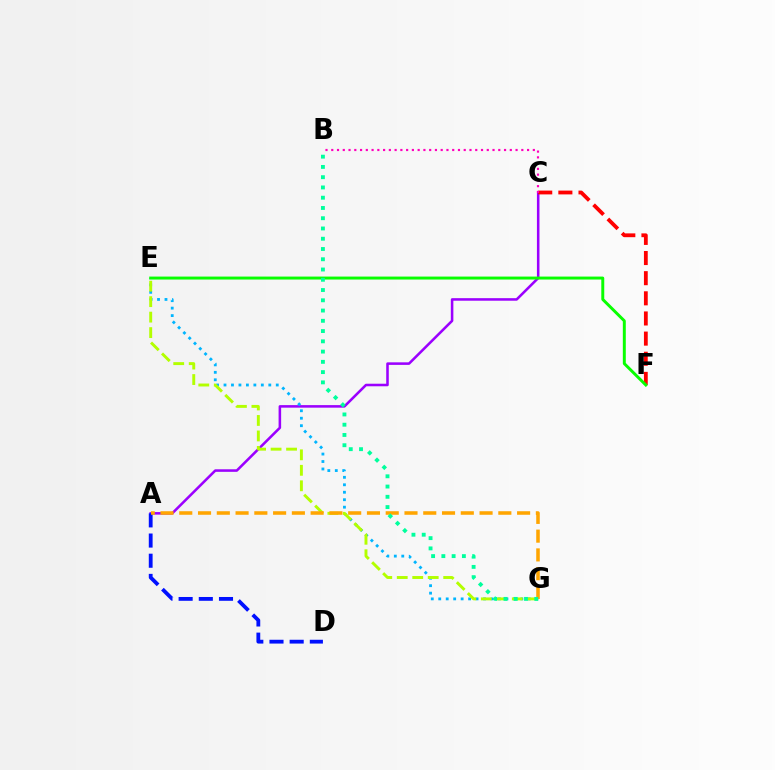{('A', 'C'): [{'color': '#9b00ff', 'line_style': 'solid', 'thickness': 1.84}], ('E', 'G'): [{'color': '#00b5ff', 'line_style': 'dotted', 'thickness': 2.03}, {'color': '#b3ff00', 'line_style': 'dashed', 'thickness': 2.1}], ('C', 'F'): [{'color': '#ff0000', 'line_style': 'dashed', 'thickness': 2.74}], ('E', 'F'): [{'color': '#08ff00', 'line_style': 'solid', 'thickness': 2.13}], ('A', 'D'): [{'color': '#0010ff', 'line_style': 'dashed', 'thickness': 2.74}], ('A', 'G'): [{'color': '#ffa500', 'line_style': 'dashed', 'thickness': 2.55}], ('B', 'G'): [{'color': '#00ff9d', 'line_style': 'dotted', 'thickness': 2.79}], ('B', 'C'): [{'color': '#ff00bd', 'line_style': 'dotted', 'thickness': 1.56}]}